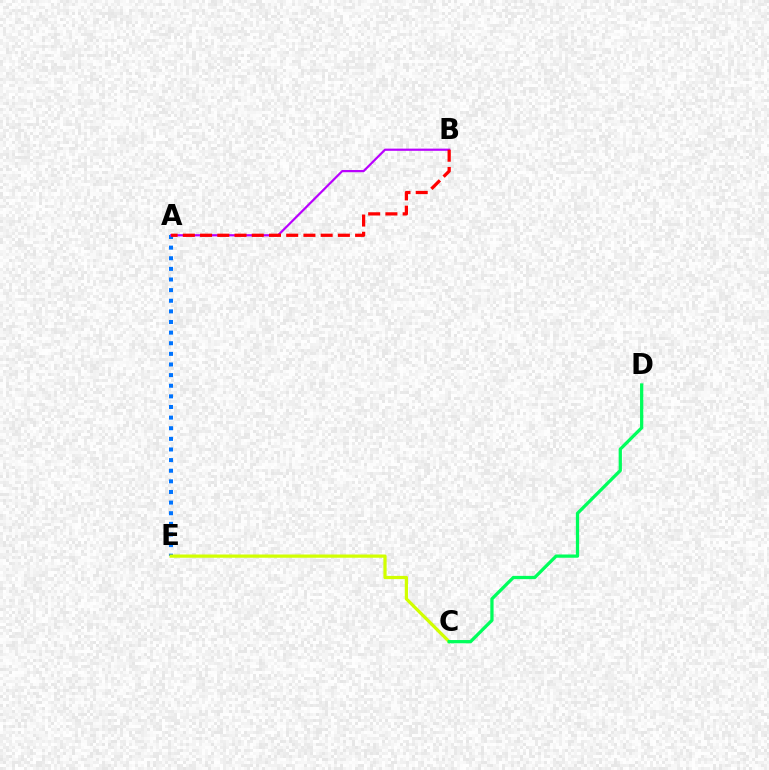{('A', 'E'): [{'color': '#0074ff', 'line_style': 'dotted', 'thickness': 2.89}], ('C', 'E'): [{'color': '#d1ff00', 'line_style': 'solid', 'thickness': 2.32}], ('A', 'B'): [{'color': '#b900ff', 'line_style': 'solid', 'thickness': 1.58}, {'color': '#ff0000', 'line_style': 'dashed', 'thickness': 2.34}], ('C', 'D'): [{'color': '#00ff5c', 'line_style': 'solid', 'thickness': 2.35}]}